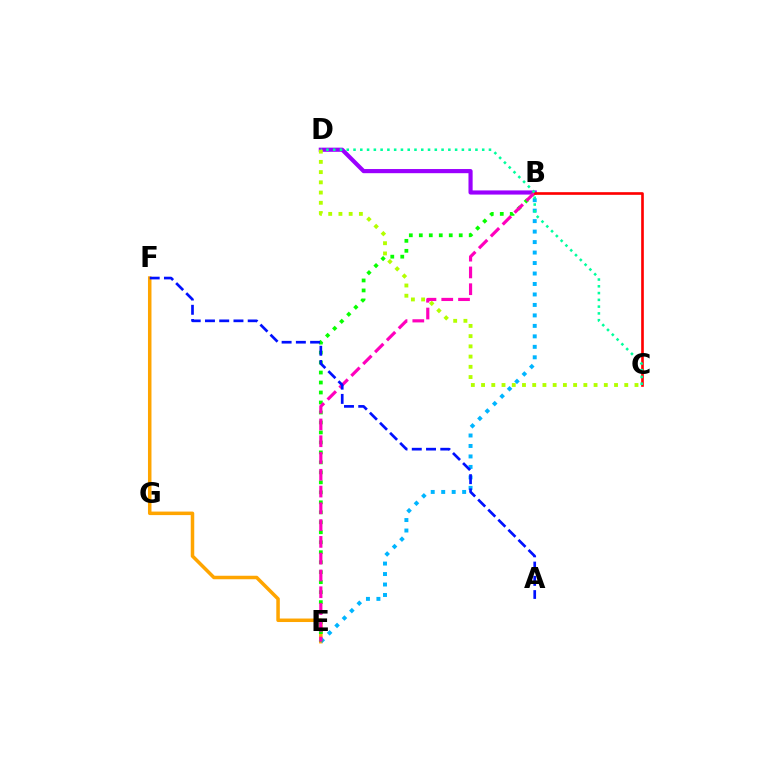{('E', 'F'): [{'color': '#ffa500', 'line_style': 'solid', 'thickness': 2.53}], ('B', 'E'): [{'color': '#00b5ff', 'line_style': 'dotted', 'thickness': 2.85}, {'color': '#08ff00', 'line_style': 'dotted', 'thickness': 2.71}, {'color': '#ff00bd', 'line_style': 'dashed', 'thickness': 2.28}], ('B', 'D'): [{'color': '#9b00ff', 'line_style': 'solid', 'thickness': 2.99}], ('B', 'C'): [{'color': '#ff0000', 'line_style': 'solid', 'thickness': 1.9}], ('A', 'F'): [{'color': '#0010ff', 'line_style': 'dashed', 'thickness': 1.94}], ('C', 'D'): [{'color': '#00ff9d', 'line_style': 'dotted', 'thickness': 1.84}, {'color': '#b3ff00', 'line_style': 'dotted', 'thickness': 2.78}]}